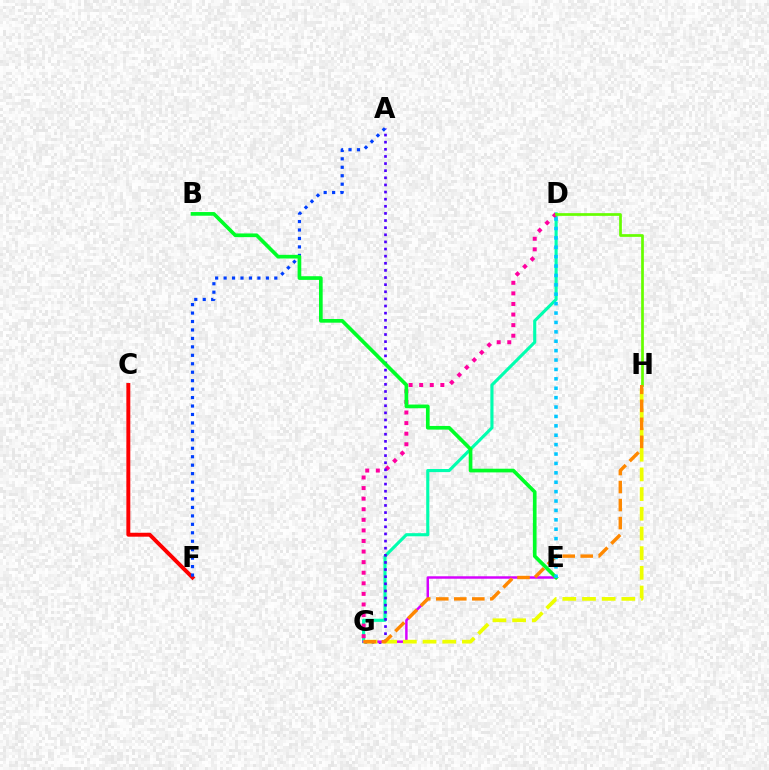{('D', 'G'): [{'color': '#00ffaf', 'line_style': 'solid', 'thickness': 2.25}, {'color': '#ff00a0', 'line_style': 'dotted', 'thickness': 2.87}], ('D', 'H'): [{'color': '#66ff00', 'line_style': 'solid', 'thickness': 1.95}], ('A', 'G'): [{'color': '#4f00ff', 'line_style': 'dotted', 'thickness': 1.94}], ('E', 'G'): [{'color': '#d600ff', 'line_style': 'solid', 'thickness': 1.77}], ('G', 'H'): [{'color': '#eeff00', 'line_style': 'dashed', 'thickness': 2.67}, {'color': '#ff8800', 'line_style': 'dashed', 'thickness': 2.45}], ('C', 'F'): [{'color': '#ff0000', 'line_style': 'solid', 'thickness': 2.83}], ('A', 'F'): [{'color': '#003fff', 'line_style': 'dotted', 'thickness': 2.3}], ('B', 'E'): [{'color': '#00ff27', 'line_style': 'solid', 'thickness': 2.65}], ('D', 'E'): [{'color': '#00c7ff', 'line_style': 'dotted', 'thickness': 2.55}]}